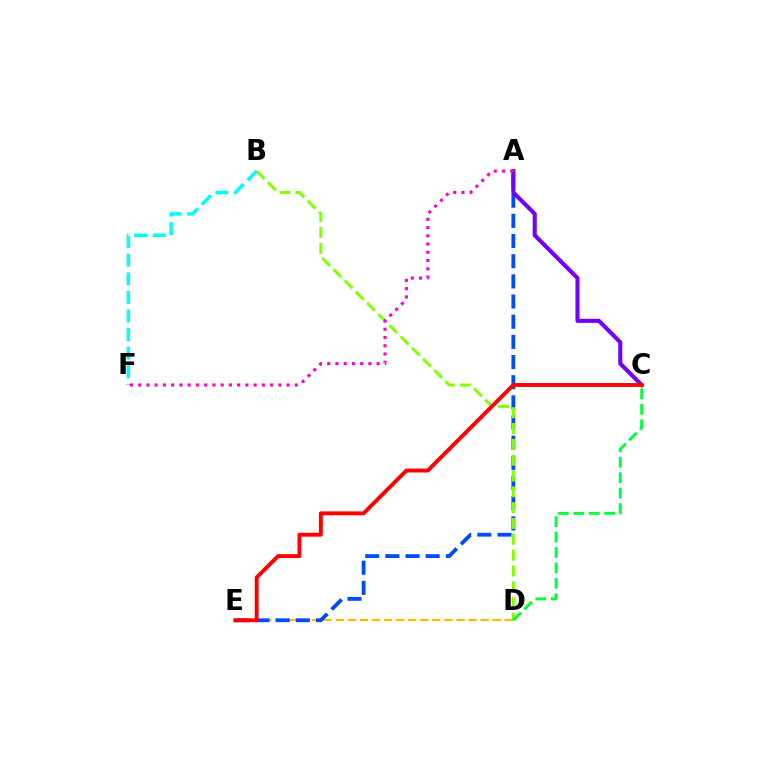{('D', 'E'): [{'color': '#ffbd00', 'line_style': 'dashed', 'thickness': 1.64}], ('A', 'E'): [{'color': '#004bff', 'line_style': 'dashed', 'thickness': 2.74}], ('B', 'D'): [{'color': '#84ff00', 'line_style': 'dashed', 'thickness': 2.15}], ('A', 'C'): [{'color': '#7200ff', 'line_style': 'solid', 'thickness': 2.95}], ('B', 'F'): [{'color': '#00fff6', 'line_style': 'dashed', 'thickness': 2.53}], ('C', 'D'): [{'color': '#00ff39', 'line_style': 'dashed', 'thickness': 2.1}], ('A', 'F'): [{'color': '#ff00cf', 'line_style': 'dotted', 'thickness': 2.24}], ('C', 'E'): [{'color': '#ff0000', 'line_style': 'solid', 'thickness': 2.8}]}